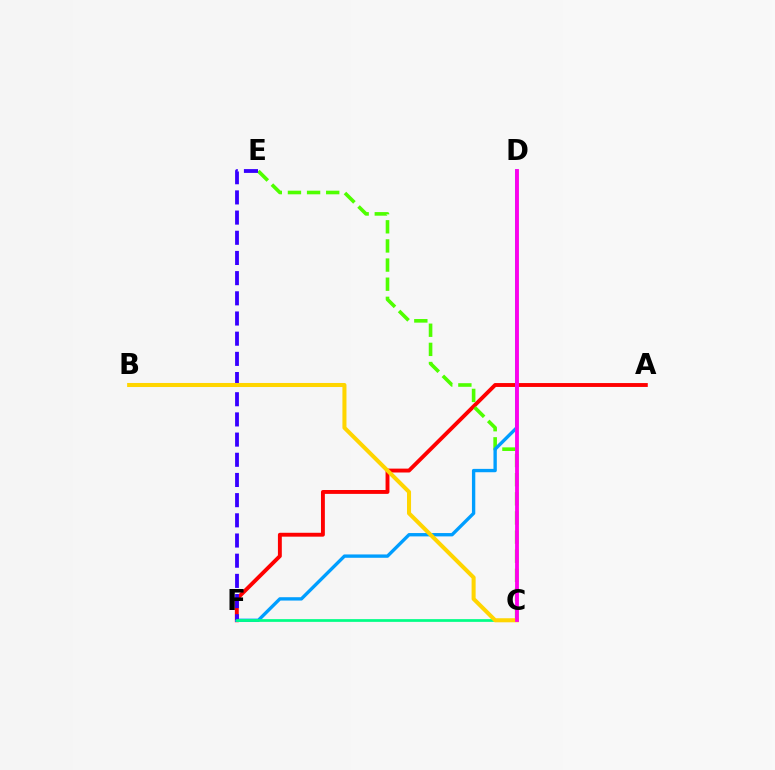{('A', 'F'): [{'color': '#ff0000', 'line_style': 'solid', 'thickness': 2.8}], ('C', 'E'): [{'color': '#4fff00', 'line_style': 'dashed', 'thickness': 2.6}], ('D', 'F'): [{'color': '#009eff', 'line_style': 'solid', 'thickness': 2.41}], ('E', 'F'): [{'color': '#3700ff', 'line_style': 'dashed', 'thickness': 2.74}], ('C', 'F'): [{'color': '#00ff86', 'line_style': 'solid', 'thickness': 1.96}], ('B', 'C'): [{'color': '#ffd500', 'line_style': 'solid', 'thickness': 2.91}], ('C', 'D'): [{'color': '#ff00ed', 'line_style': 'solid', 'thickness': 2.76}]}